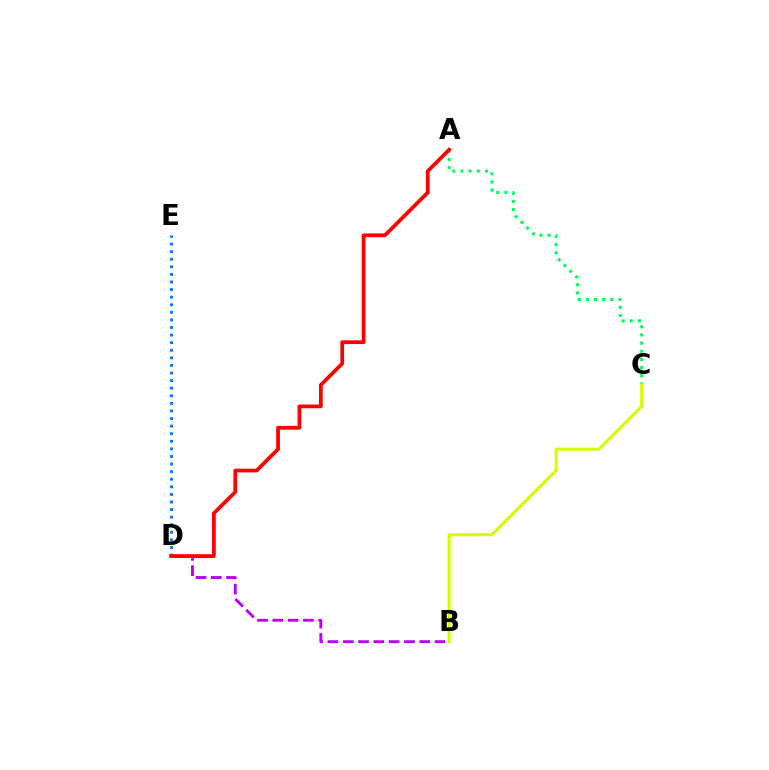{('B', 'D'): [{'color': '#b900ff', 'line_style': 'dashed', 'thickness': 2.08}], ('A', 'C'): [{'color': '#00ff5c', 'line_style': 'dotted', 'thickness': 2.22}], ('D', 'E'): [{'color': '#0074ff', 'line_style': 'dotted', 'thickness': 2.06}], ('B', 'C'): [{'color': '#d1ff00', 'line_style': 'solid', 'thickness': 2.19}], ('A', 'D'): [{'color': '#ff0000', 'line_style': 'solid', 'thickness': 2.69}]}